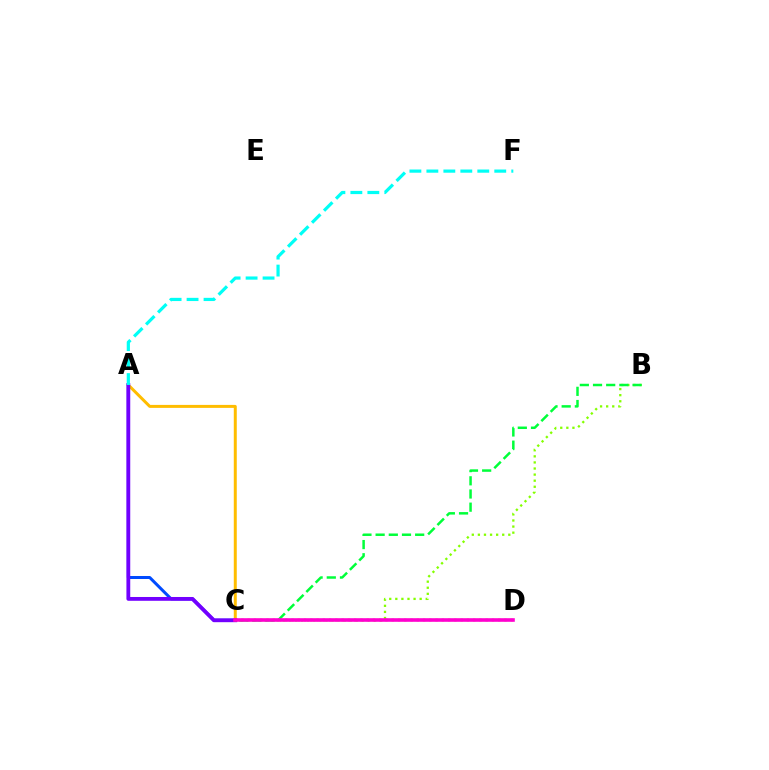{('A', 'C'): [{'color': '#ffbd00', 'line_style': 'solid', 'thickness': 2.15}, {'color': '#004bff', 'line_style': 'solid', 'thickness': 2.16}, {'color': '#7200ff', 'line_style': 'solid', 'thickness': 2.74}], ('B', 'C'): [{'color': '#84ff00', 'line_style': 'dotted', 'thickness': 1.65}, {'color': '#00ff39', 'line_style': 'dashed', 'thickness': 1.79}], ('A', 'F'): [{'color': '#00fff6', 'line_style': 'dashed', 'thickness': 2.31}], ('C', 'D'): [{'color': '#ff0000', 'line_style': 'dotted', 'thickness': 1.7}, {'color': '#ff00cf', 'line_style': 'solid', 'thickness': 2.59}]}